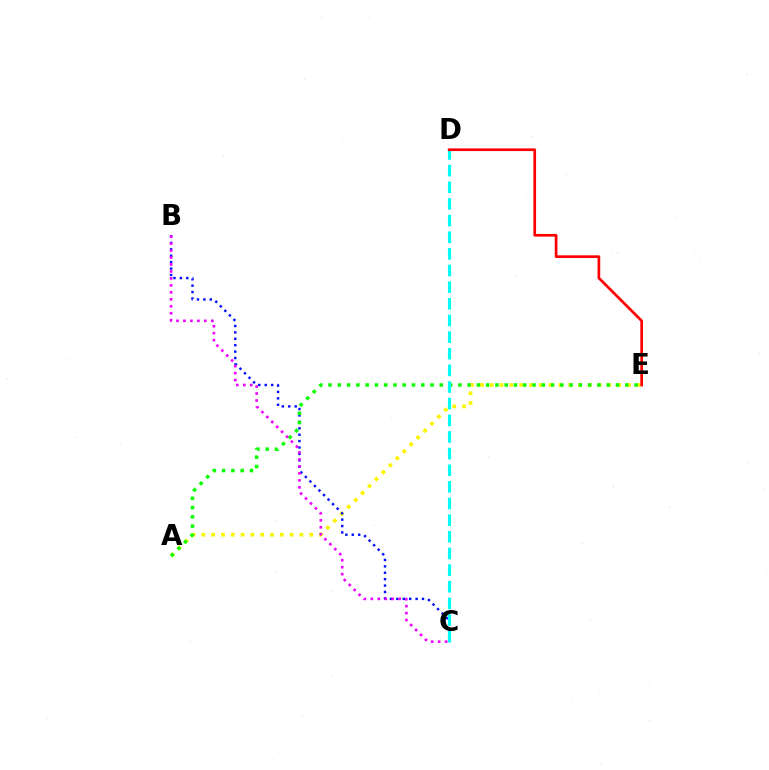{('A', 'E'): [{'color': '#fcf500', 'line_style': 'dotted', 'thickness': 2.66}, {'color': '#08ff00', 'line_style': 'dotted', 'thickness': 2.52}], ('B', 'C'): [{'color': '#0010ff', 'line_style': 'dotted', 'thickness': 1.74}, {'color': '#ee00ff', 'line_style': 'dotted', 'thickness': 1.89}], ('C', 'D'): [{'color': '#00fff6', 'line_style': 'dashed', 'thickness': 2.26}], ('D', 'E'): [{'color': '#ff0000', 'line_style': 'solid', 'thickness': 1.94}]}